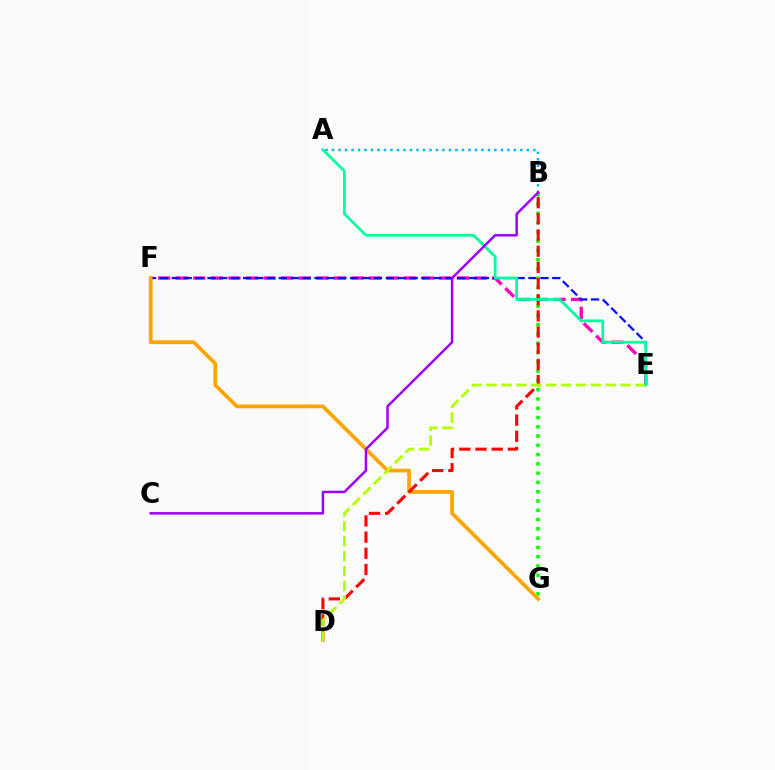{('E', 'F'): [{'color': '#ff00bd', 'line_style': 'dashed', 'thickness': 2.39}, {'color': '#0010ff', 'line_style': 'dashed', 'thickness': 1.62}], ('B', 'G'): [{'color': '#08ff00', 'line_style': 'dotted', 'thickness': 2.52}], ('F', 'G'): [{'color': '#ffa500', 'line_style': 'solid', 'thickness': 2.7}], ('B', 'D'): [{'color': '#ff0000', 'line_style': 'dashed', 'thickness': 2.2}], ('D', 'E'): [{'color': '#b3ff00', 'line_style': 'dashed', 'thickness': 2.02}], ('A', 'B'): [{'color': '#00b5ff', 'line_style': 'dotted', 'thickness': 1.76}], ('A', 'E'): [{'color': '#00ff9d', 'line_style': 'solid', 'thickness': 1.99}], ('B', 'C'): [{'color': '#9b00ff', 'line_style': 'solid', 'thickness': 1.78}]}